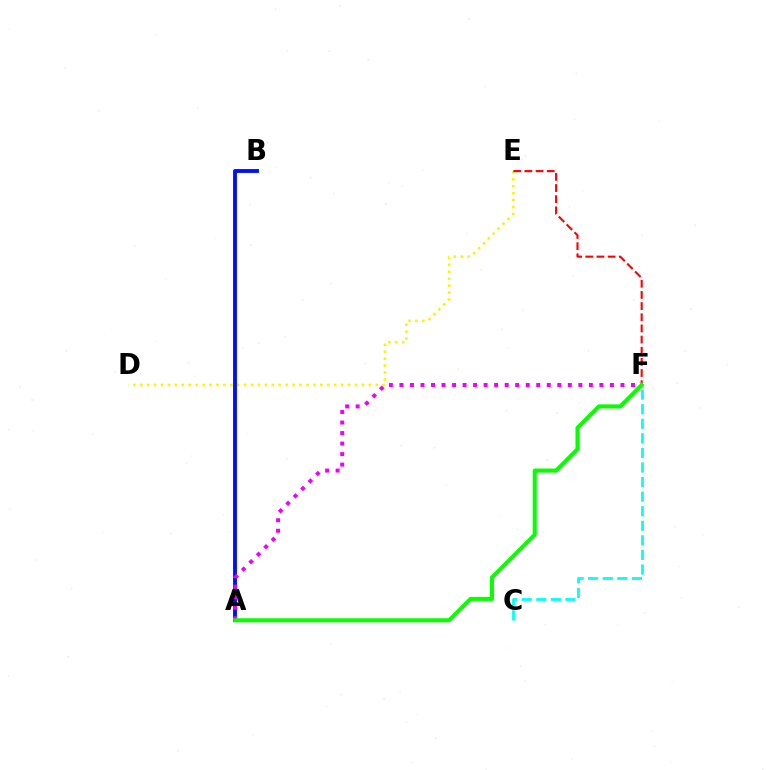{('D', 'E'): [{'color': '#fcf500', 'line_style': 'dotted', 'thickness': 1.88}], ('A', 'B'): [{'color': '#0010ff', 'line_style': 'solid', 'thickness': 2.79}], ('A', 'F'): [{'color': '#ee00ff', 'line_style': 'dotted', 'thickness': 2.86}, {'color': '#08ff00', 'line_style': 'solid', 'thickness': 2.92}], ('C', 'F'): [{'color': '#00fff6', 'line_style': 'dashed', 'thickness': 1.98}], ('E', 'F'): [{'color': '#ff0000', 'line_style': 'dashed', 'thickness': 1.52}]}